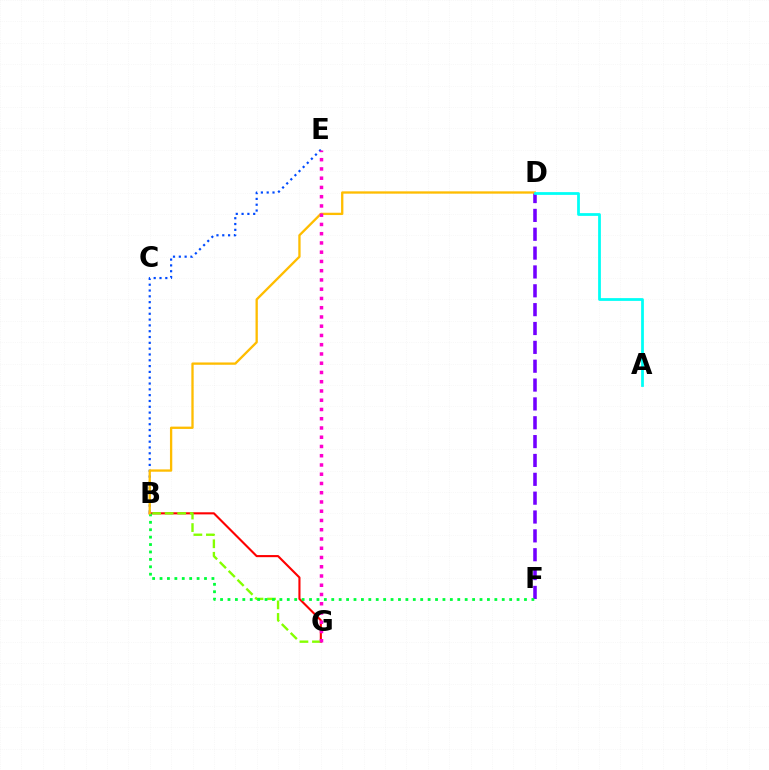{('B', 'E'): [{'color': '#004bff', 'line_style': 'dotted', 'thickness': 1.58}], ('B', 'G'): [{'color': '#ff0000', 'line_style': 'solid', 'thickness': 1.52}, {'color': '#84ff00', 'line_style': 'dashed', 'thickness': 1.7}], ('D', 'F'): [{'color': '#7200ff', 'line_style': 'dashed', 'thickness': 2.56}], ('B', 'F'): [{'color': '#00ff39', 'line_style': 'dotted', 'thickness': 2.01}], ('B', 'D'): [{'color': '#ffbd00', 'line_style': 'solid', 'thickness': 1.67}], ('E', 'G'): [{'color': '#ff00cf', 'line_style': 'dotted', 'thickness': 2.51}], ('A', 'D'): [{'color': '#00fff6', 'line_style': 'solid', 'thickness': 1.99}]}